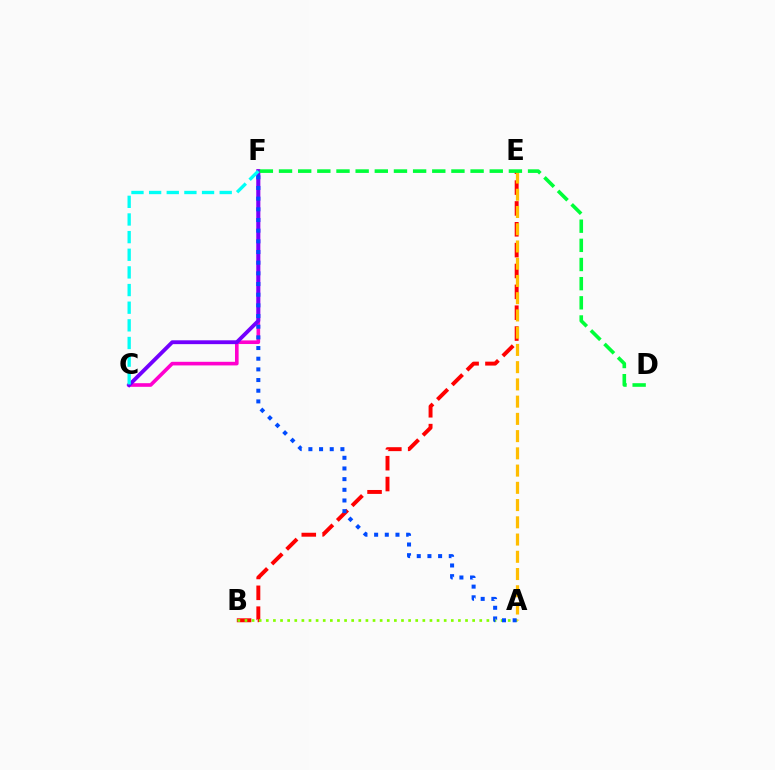{('B', 'E'): [{'color': '#ff0000', 'line_style': 'dashed', 'thickness': 2.83}], ('A', 'B'): [{'color': '#84ff00', 'line_style': 'dotted', 'thickness': 1.93}], ('C', 'F'): [{'color': '#ff00cf', 'line_style': 'solid', 'thickness': 2.61}, {'color': '#7200ff', 'line_style': 'solid', 'thickness': 2.76}, {'color': '#00fff6', 'line_style': 'dashed', 'thickness': 2.4}], ('A', 'E'): [{'color': '#ffbd00', 'line_style': 'dashed', 'thickness': 2.34}], ('A', 'F'): [{'color': '#004bff', 'line_style': 'dotted', 'thickness': 2.9}], ('D', 'F'): [{'color': '#00ff39', 'line_style': 'dashed', 'thickness': 2.6}]}